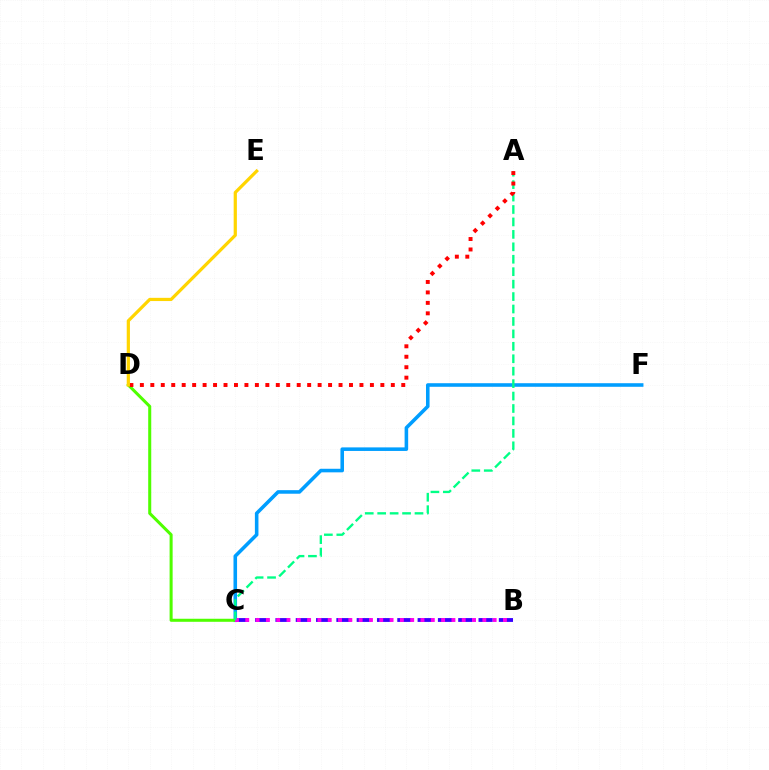{('C', 'F'): [{'color': '#009eff', 'line_style': 'solid', 'thickness': 2.57}], ('C', 'D'): [{'color': '#4fff00', 'line_style': 'solid', 'thickness': 2.19}], ('B', 'C'): [{'color': '#3700ff', 'line_style': 'dashed', 'thickness': 2.76}, {'color': '#ff00ed', 'line_style': 'dotted', 'thickness': 2.8}], ('A', 'C'): [{'color': '#00ff86', 'line_style': 'dashed', 'thickness': 1.69}], ('A', 'D'): [{'color': '#ff0000', 'line_style': 'dotted', 'thickness': 2.84}], ('D', 'E'): [{'color': '#ffd500', 'line_style': 'solid', 'thickness': 2.32}]}